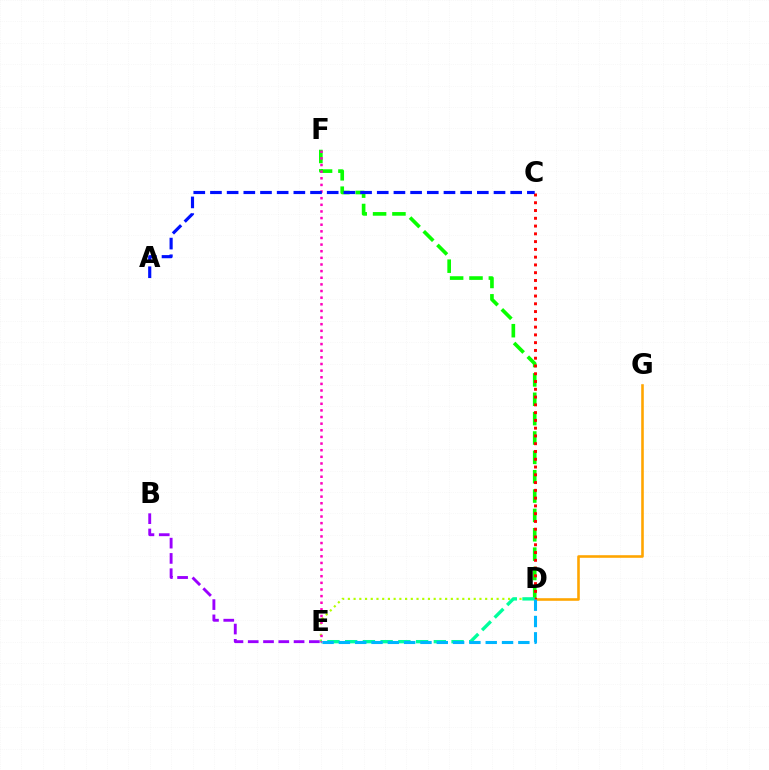{('D', 'G'): [{'color': '#ffa500', 'line_style': 'solid', 'thickness': 1.87}], ('D', 'F'): [{'color': '#08ff00', 'line_style': 'dashed', 'thickness': 2.63}], ('C', 'D'): [{'color': '#ff0000', 'line_style': 'dotted', 'thickness': 2.11}], ('D', 'E'): [{'color': '#b3ff00', 'line_style': 'dotted', 'thickness': 1.55}, {'color': '#00ff9d', 'line_style': 'dashed', 'thickness': 2.41}, {'color': '#00b5ff', 'line_style': 'dashed', 'thickness': 2.22}], ('B', 'E'): [{'color': '#9b00ff', 'line_style': 'dashed', 'thickness': 2.08}], ('E', 'F'): [{'color': '#ff00bd', 'line_style': 'dotted', 'thickness': 1.8}], ('A', 'C'): [{'color': '#0010ff', 'line_style': 'dashed', 'thickness': 2.27}]}